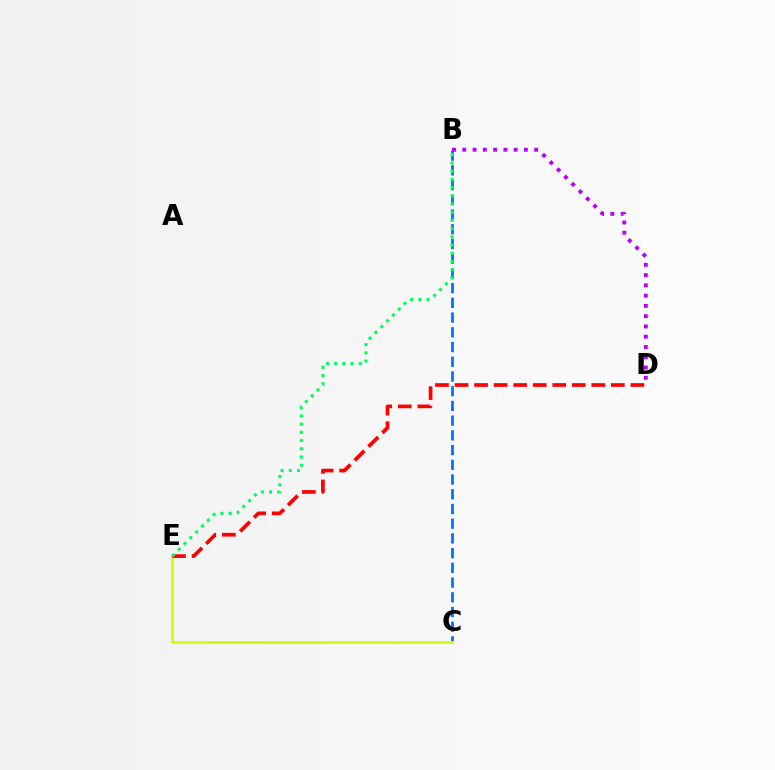{('B', 'C'): [{'color': '#0074ff', 'line_style': 'dashed', 'thickness': 2.0}], ('C', 'E'): [{'color': '#d1ff00', 'line_style': 'solid', 'thickness': 2.06}], ('B', 'D'): [{'color': '#b900ff', 'line_style': 'dotted', 'thickness': 2.79}], ('D', 'E'): [{'color': '#ff0000', 'line_style': 'dashed', 'thickness': 2.65}], ('B', 'E'): [{'color': '#00ff5c', 'line_style': 'dotted', 'thickness': 2.23}]}